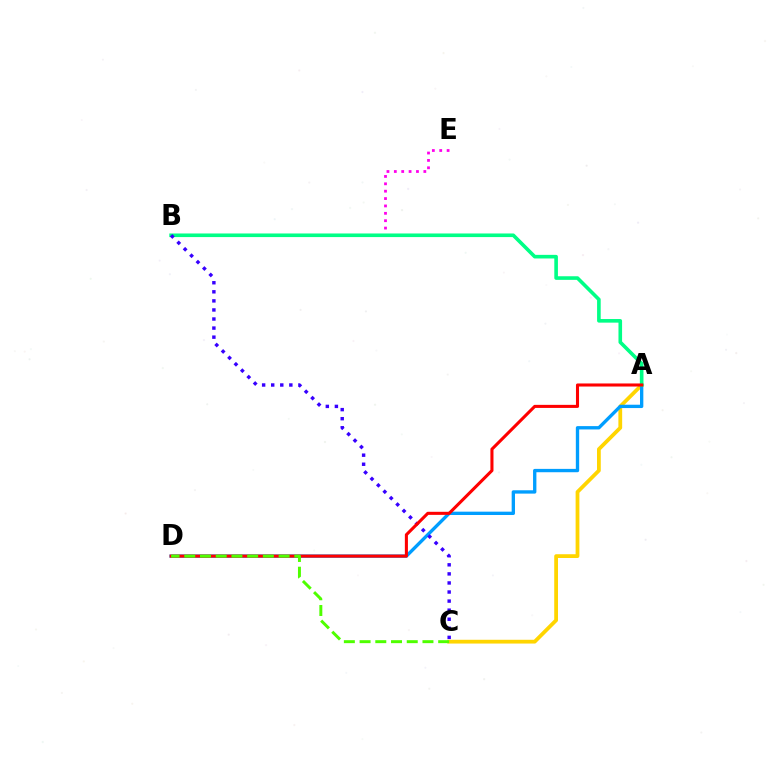{('B', 'E'): [{'color': '#ff00ed', 'line_style': 'dotted', 'thickness': 2.0}], ('A', 'C'): [{'color': '#ffd500', 'line_style': 'solid', 'thickness': 2.72}], ('A', 'D'): [{'color': '#009eff', 'line_style': 'solid', 'thickness': 2.41}, {'color': '#ff0000', 'line_style': 'solid', 'thickness': 2.21}], ('A', 'B'): [{'color': '#00ff86', 'line_style': 'solid', 'thickness': 2.6}], ('B', 'C'): [{'color': '#3700ff', 'line_style': 'dotted', 'thickness': 2.46}], ('C', 'D'): [{'color': '#4fff00', 'line_style': 'dashed', 'thickness': 2.14}]}